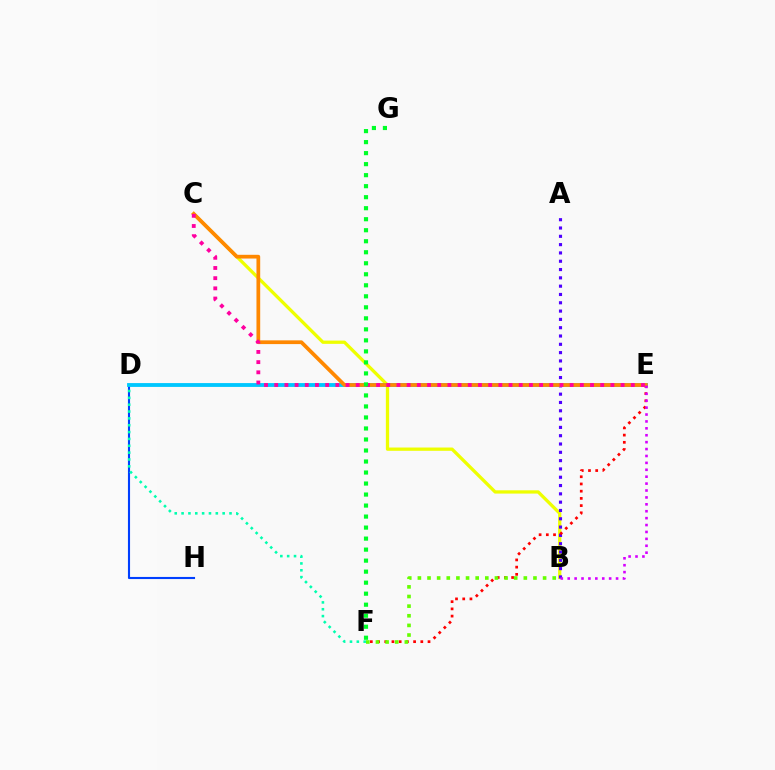{('B', 'C'): [{'color': '#eeff00', 'line_style': 'solid', 'thickness': 2.36}], ('D', 'H'): [{'color': '#003fff', 'line_style': 'solid', 'thickness': 1.52}], ('A', 'B'): [{'color': '#4f00ff', 'line_style': 'dotted', 'thickness': 2.26}], ('E', 'F'): [{'color': '#ff0000', 'line_style': 'dotted', 'thickness': 1.96}], ('D', 'E'): [{'color': '#00c7ff', 'line_style': 'solid', 'thickness': 2.76}], ('C', 'E'): [{'color': '#ff8800', 'line_style': 'solid', 'thickness': 2.69}, {'color': '#ff00a0', 'line_style': 'dotted', 'thickness': 2.77}], ('B', 'E'): [{'color': '#d600ff', 'line_style': 'dotted', 'thickness': 1.88}], ('D', 'F'): [{'color': '#00ffaf', 'line_style': 'dotted', 'thickness': 1.86}], ('B', 'F'): [{'color': '#66ff00', 'line_style': 'dotted', 'thickness': 2.62}], ('F', 'G'): [{'color': '#00ff27', 'line_style': 'dotted', 'thickness': 2.99}]}